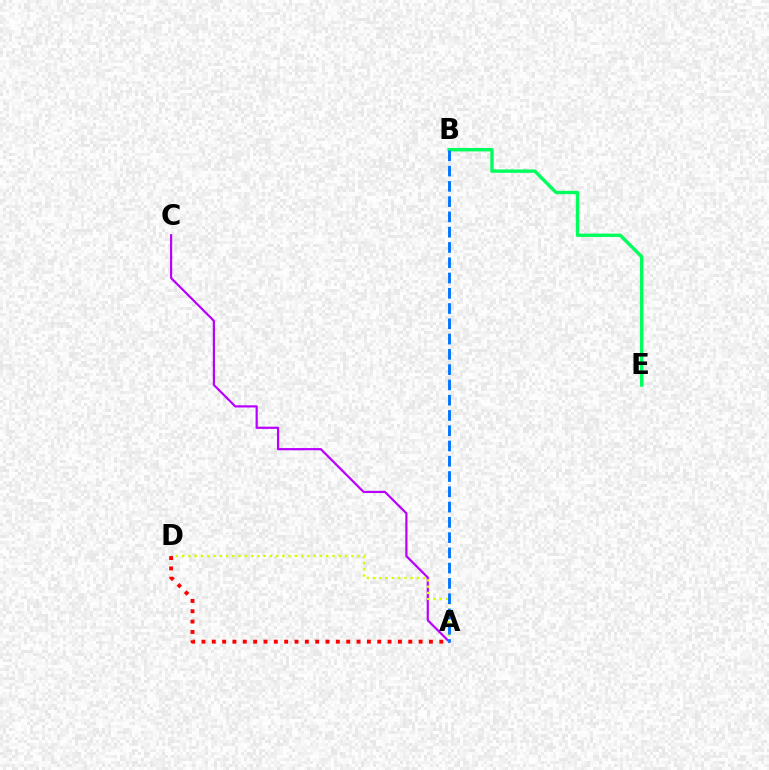{('A', 'C'): [{'color': '#b900ff', 'line_style': 'solid', 'thickness': 1.58}], ('B', 'E'): [{'color': '#00ff5c', 'line_style': 'solid', 'thickness': 2.42}], ('A', 'D'): [{'color': '#d1ff00', 'line_style': 'dotted', 'thickness': 1.7}, {'color': '#ff0000', 'line_style': 'dotted', 'thickness': 2.81}], ('A', 'B'): [{'color': '#0074ff', 'line_style': 'dashed', 'thickness': 2.07}]}